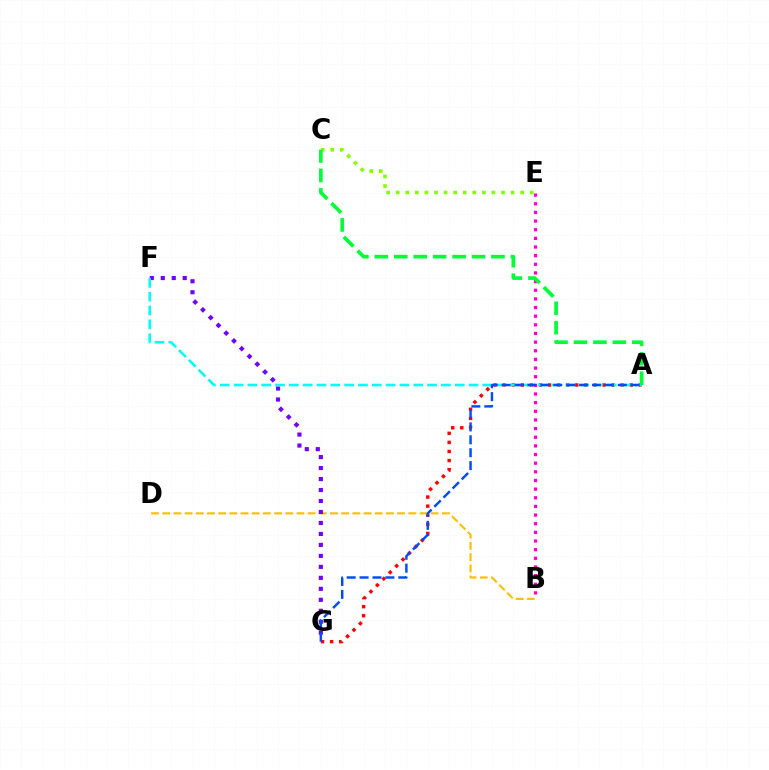{('A', 'G'): [{'color': '#ff0000', 'line_style': 'dotted', 'thickness': 2.47}, {'color': '#004bff', 'line_style': 'dashed', 'thickness': 1.75}], ('C', 'E'): [{'color': '#84ff00', 'line_style': 'dotted', 'thickness': 2.6}], ('B', 'D'): [{'color': '#ffbd00', 'line_style': 'dashed', 'thickness': 1.52}], ('F', 'G'): [{'color': '#7200ff', 'line_style': 'dotted', 'thickness': 2.98}], ('B', 'E'): [{'color': '#ff00cf', 'line_style': 'dotted', 'thickness': 2.35}], ('A', 'F'): [{'color': '#00fff6', 'line_style': 'dashed', 'thickness': 1.88}], ('A', 'C'): [{'color': '#00ff39', 'line_style': 'dashed', 'thickness': 2.64}]}